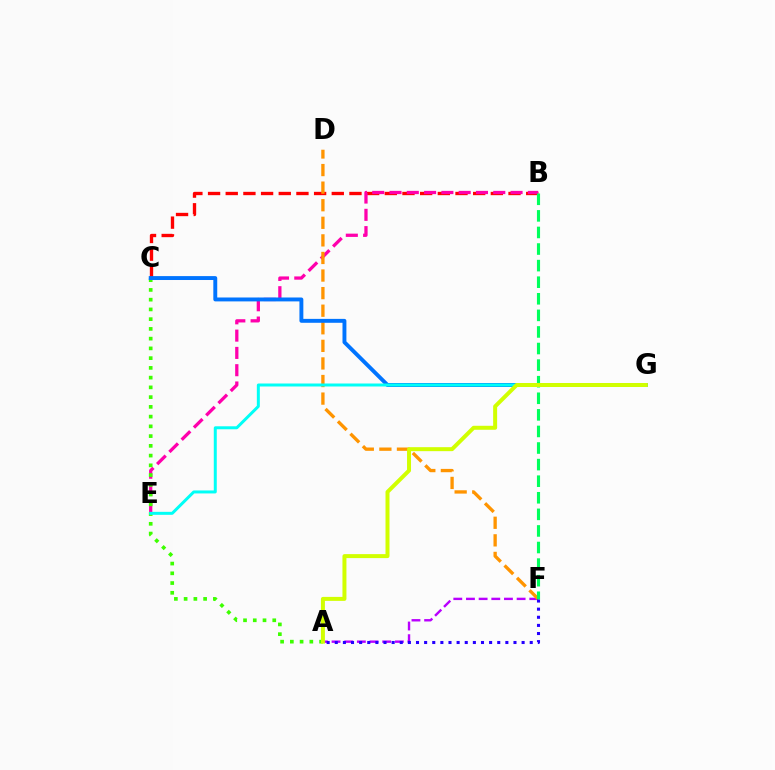{('B', 'C'): [{'color': '#ff0000', 'line_style': 'dashed', 'thickness': 2.4}], ('B', 'E'): [{'color': '#ff00ac', 'line_style': 'dashed', 'thickness': 2.35}], ('A', 'C'): [{'color': '#3dff00', 'line_style': 'dotted', 'thickness': 2.65}], ('A', 'F'): [{'color': '#b900ff', 'line_style': 'dashed', 'thickness': 1.72}, {'color': '#2500ff', 'line_style': 'dotted', 'thickness': 2.21}], ('D', 'F'): [{'color': '#ff9400', 'line_style': 'dashed', 'thickness': 2.39}], ('C', 'G'): [{'color': '#0074ff', 'line_style': 'solid', 'thickness': 2.81}], ('E', 'G'): [{'color': '#00fff6', 'line_style': 'solid', 'thickness': 2.15}], ('B', 'F'): [{'color': '#00ff5c', 'line_style': 'dashed', 'thickness': 2.25}], ('A', 'G'): [{'color': '#d1ff00', 'line_style': 'solid', 'thickness': 2.87}]}